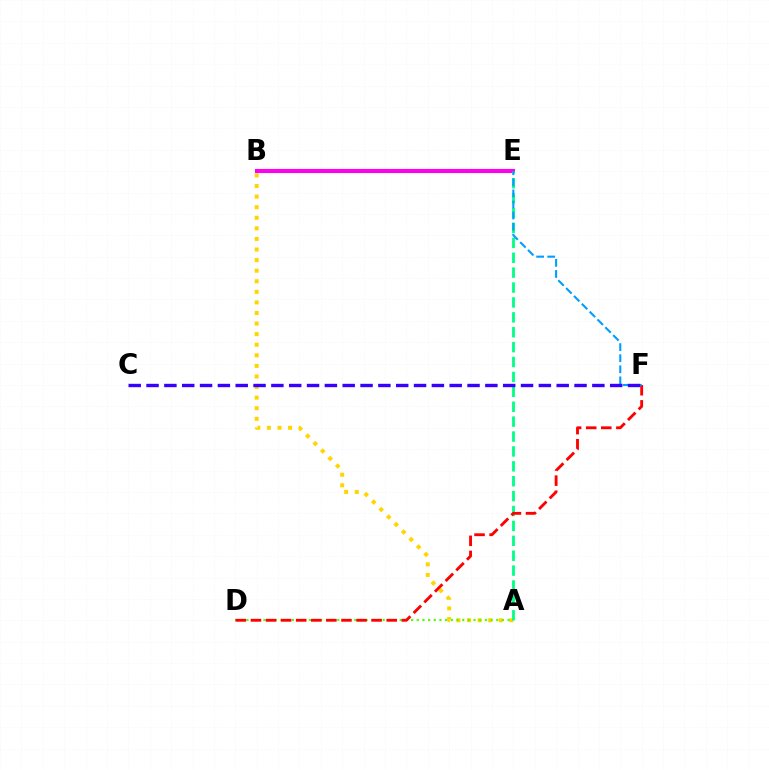{('A', 'B'): [{'color': '#ffd500', 'line_style': 'dotted', 'thickness': 2.88}], ('B', 'E'): [{'color': '#ff00ed', 'line_style': 'solid', 'thickness': 2.94}], ('A', 'E'): [{'color': '#00ff86', 'line_style': 'dashed', 'thickness': 2.02}], ('A', 'D'): [{'color': '#4fff00', 'line_style': 'dotted', 'thickness': 1.54}], ('D', 'F'): [{'color': '#ff0000', 'line_style': 'dashed', 'thickness': 2.05}], ('E', 'F'): [{'color': '#009eff', 'line_style': 'dashed', 'thickness': 1.51}], ('C', 'F'): [{'color': '#3700ff', 'line_style': 'dashed', 'thickness': 2.42}]}